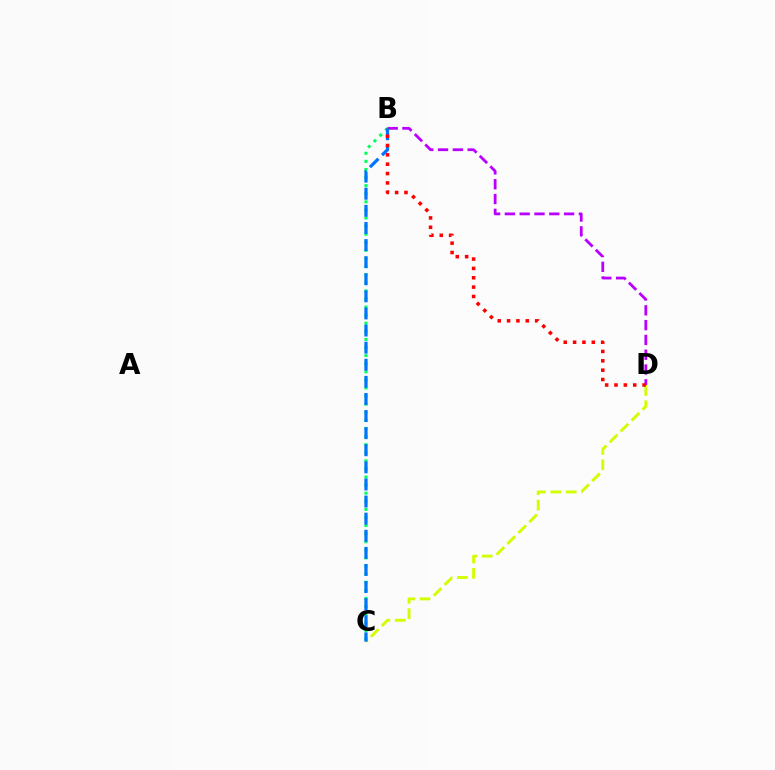{('C', 'D'): [{'color': '#d1ff00', 'line_style': 'dashed', 'thickness': 2.09}], ('B', 'C'): [{'color': '#00ff5c', 'line_style': 'dotted', 'thickness': 2.2}, {'color': '#0074ff', 'line_style': 'dashed', 'thickness': 2.32}], ('B', 'D'): [{'color': '#b900ff', 'line_style': 'dashed', 'thickness': 2.01}, {'color': '#ff0000', 'line_style': 'dotted', 'thickness': 2.54}]}